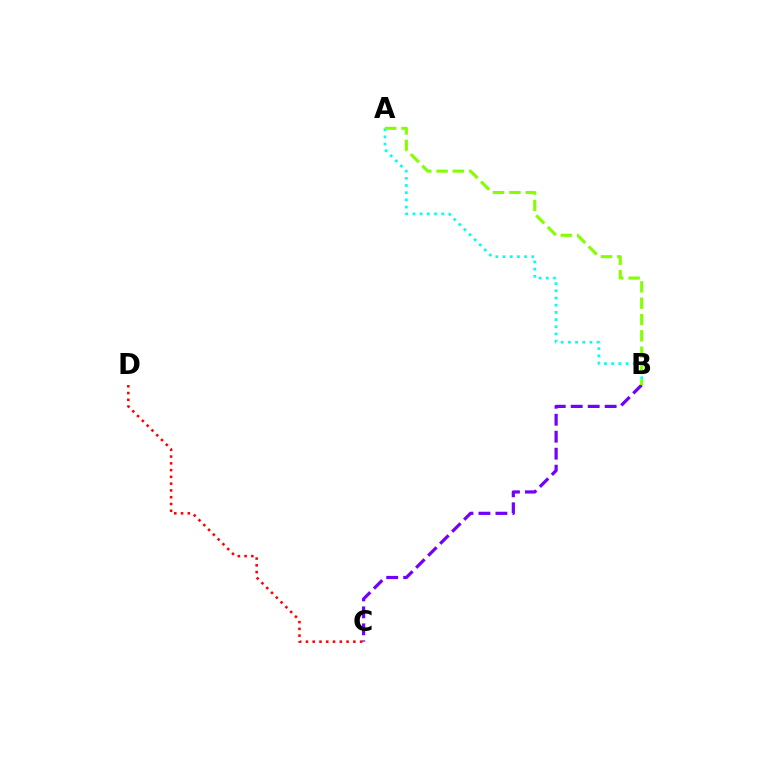{('C', 'D'): [{'color': '#ff0000', 'line_style': 'dotted', 'thickness': 1.84}], ('A', 'B'): [{'color': '#00fff6', 'line_style': 'dotted', 'thickness': 1.95}, {'color': '#84ff00', 'line_style': 'dashed', 'thickness': 2.22}], ('B', 'C'): [{'color': '#7200ff', 'line_style': 'dashed', 'thickness': 2.31}]}